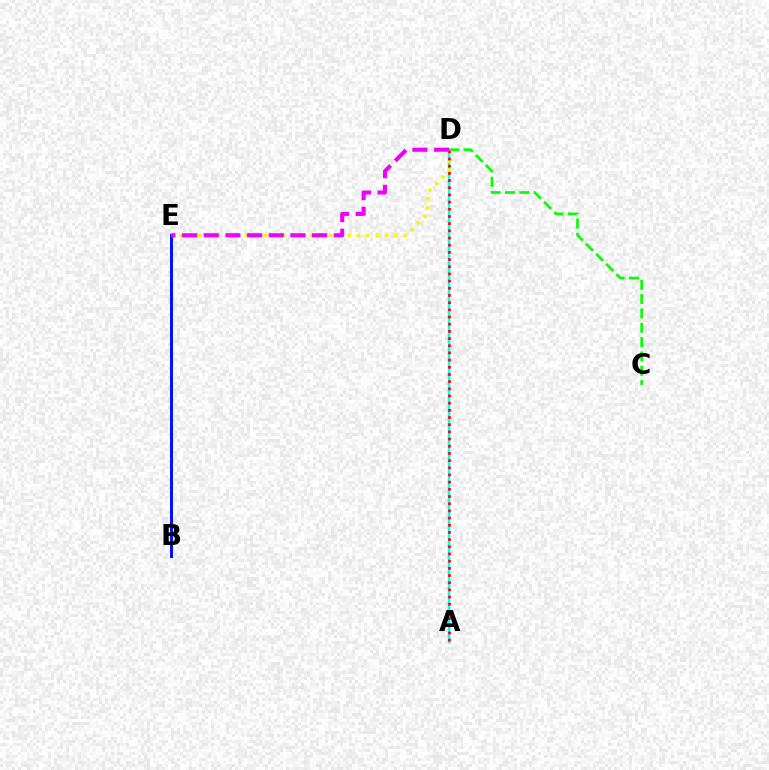{('B', 'E'): [{'color': '#0010ff', 'line_style': 'solid', 'thickness': 2.14}], ('C', 'D'): [{'color': '#08ff00', 'line_style': 'dashed', 'thickness': 1.95}], ('A', 'D'): [{'color': '#00fff6', 'line_style': 'solid', 'thickness': 1.71}, {'color': '#ff0000', 'line_style': 'dotted', 'thickness': 1.95}], ('D', 'E'): [{'color': '#fcf500', 'line_style': 'dotted', 'thickness': 2.54}, {'color': '#ee00ff', 'line_style': 'dashed', 'thickness': 2.94}]}